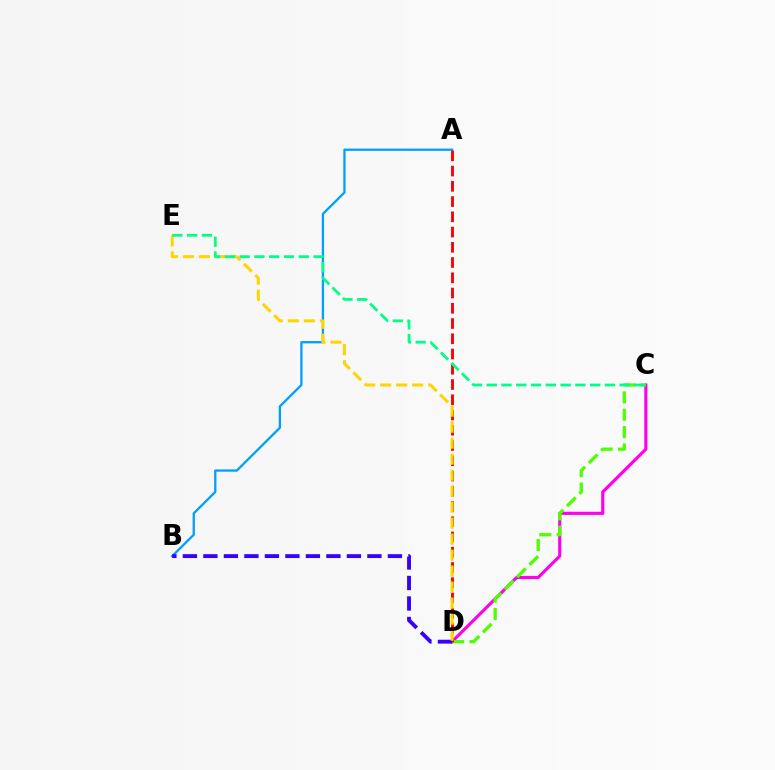{('A', 'B'): [{'color': '#009eff', 'line_style': 'solid', 'thickness': 1.65}], ('C', 'D'): [{'color': '#ff00ed', 'line_style': 'solid', 'thickness': 2.27}, {'color': '#4fff00', 'line_style': 'dashed', 'thickness': 2.36}], ('A', 'D'): [{'color': '#ff0000', 'line_style': 'dashed', 'thickness': 2.07}], ('B', 'D'): [{'color': '#3700ff', 'line_style': 'dashed', 'thickness': 2.78}], ('D', 'E'): [{'color': '#ffd500', 'line_style': 'dashed', 'thickness': 2.17}], ('C', 'E'): [{'color': '#00ff86', 'line_style': 'dashed', 'thickness': 2.01}]}